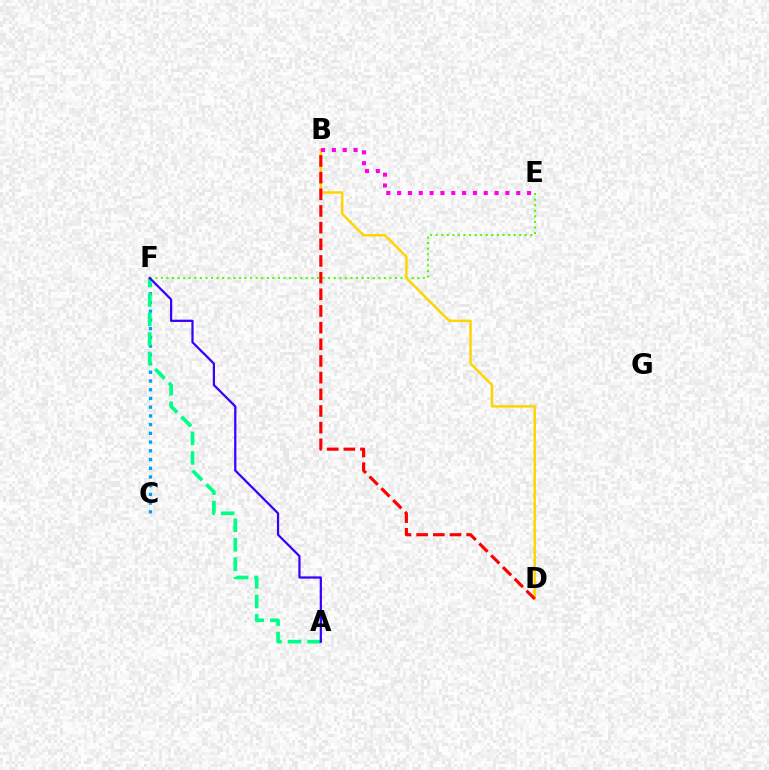{('E', 'F'): [{'color': '#4fff00', 'line_style': 'dotted', 'thickness': 1.51}], ('C', 'F'): [{'color': '#009eff', 'line_style': 'dotted', 'thickness': 2.37}], ('B', 'D'): [{'color': '#ffd500', 'line_style': 'solid', 'thickness': 1.76}, {'color': '#ff0000', 'line_style': 'dashed', 'thickness': 2.26}], ('A', 'F'): [{'color': '#00ff86', 'line_style': 'dashed', 'thickness': 2.65}, {'color': '#3700ff', 'line_style': 'solid', 'thickness': 1.61}], ('B', 'E'): [{'color': '#ff00ed', 'line_style': 'dotted', 'thickness': 2.94}]}